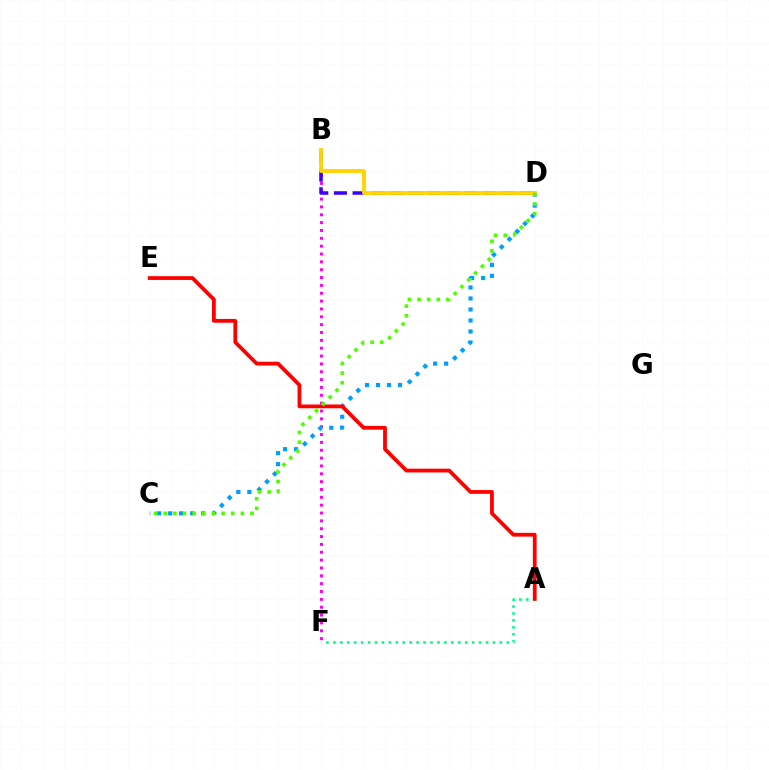{('B', 'F'): [{'color': '#ff00ed', 'line_style': 'dotted', 'thickness': 2.13}], ('C', 'D'): [{'color': '#009eff', 'line_style': 'dotted', 'thickness': 2.99}, {'color': '#4fff00', 'line_style': 'dotted', 'thickness': 2.62}], ('A', 'F'): [{'color': '#00ff86', 'line_style': 'dotted', 'thickness': 1.88}], ('A', 'E'): [{'color': '#ff0000', 'line_style': 'solid', 'thickness': 2.72}], ('B', 'D'): [{'color': '#3700ff', 'line_style': 'dashed', 'thickness': 2.53}, {'color': '#ffd500', 'line_style': 'solid', 'thickness': 2.77}]}